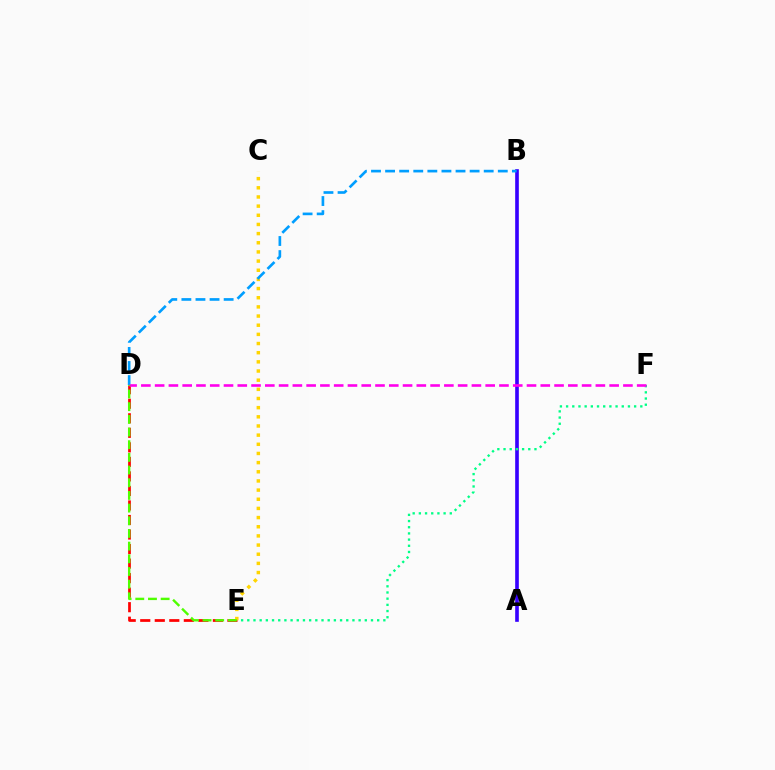{('A', 'B'): [{'color': '#3700ff', 'line_style': 'solid', 'thickness': 2.62}], ('E', 'F'): [{'color': '#00ff86', 'line_style': 'dotted', 'thickness': 1.68}], ('D', 'E'): [{'color': '#ff0000', 'line_style': 'dashed', 'thickness': 1.97}, {'color': '#4fff00', 'line_style': 'dashed', 'thickness': 1.72}], ('C', 'E'): [{'color': '#ffd500', 'line_style': 'dotted', 'thickness': 2.49}], ('B', 'D'): [{'color': '#009eff', 'line_style': 'dashed', 'thickness': 1.91}], ('D', 'F'): [{'color': '#ff00ed', 'line_style': 'dashed', 'thickness': 1.87}]}